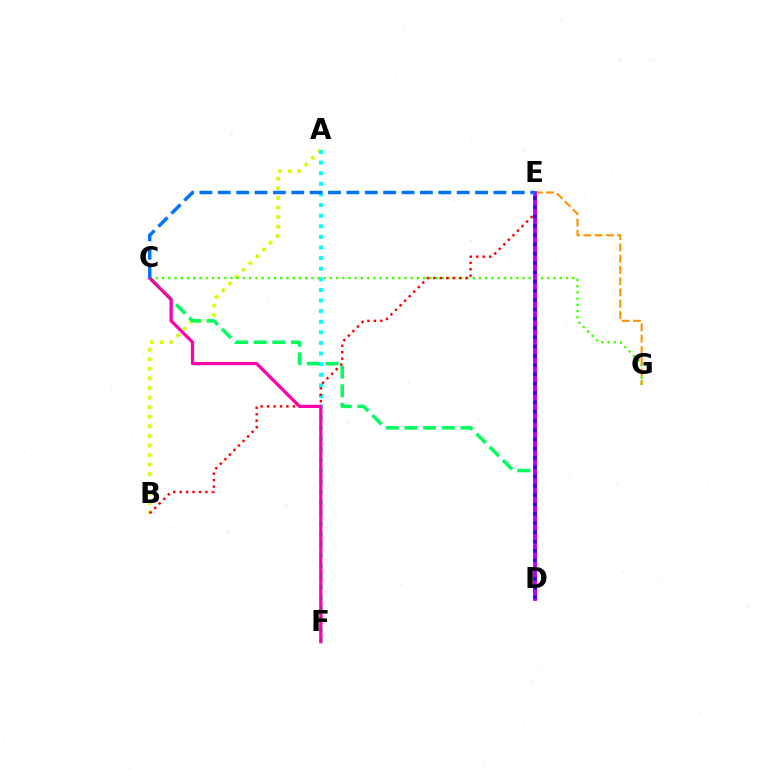{('A', 'B'): [{'color': '#d1ff00', 'line_style': 'dotted', 'thickness': 2.6}], ('C', 'G'): [{'color': '#3dff00', 'line_style': 'dotted', 'thickness': 1.69}], ('C', 'D'): [{'color': '#00ff5c', 'line_style': 'dashed', 'thickness': 2.53}], ('A', 'F'): [{'color': '#00fff6', 'line_style': 'dotted', 'thickness': 2.88}], ('B', 'E'): [{'color': '#ff0000', 'line_style': 'dotted', 'thickness': 1.75}], ('E', 'G'): [{'color': '#ff9400', 'line_style': 'dashed', 'thickness': 1.53}], ('D', 'E'): [{'color': '#b900ff', 'line_style': 'solid', 'thickness': 2.77}, {'color': '#2500ff', 'line_style': 'dotted', 'thickness': 2.52}], ('C', 'F'): [{'color': '#ff00ac', 'line_style': 'solid', 'thickness': 2.35}], ('C', 'E'): [{'color': '#0074ff', 'line_style': 'dashed', 'thickness': 2.5}]}